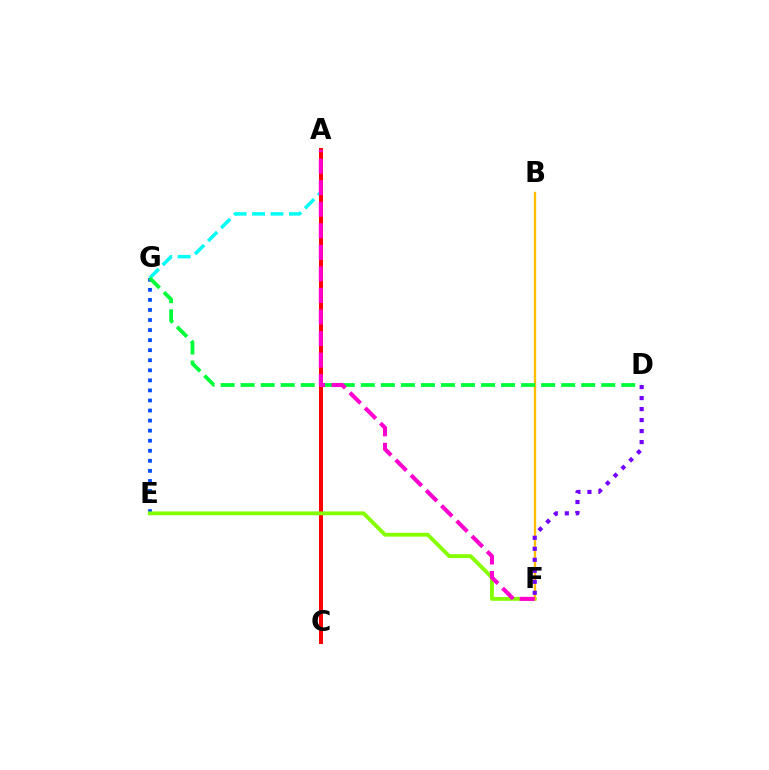{('E', 'G'): [{'color': '#004bff', 'line_style': 'dotted', 'thickness': 2.73}], ('A', 'G'): [{'color': '#00fff6', 'line_style': 'dashed', 'thickness': 2.5}], ('A', 'C'): [{'color': '#ff0000', 'line_style': 'solid', 'thickness': 2.88}], ('E', 'F'): [{'color': '#84ff00', 'line_style': 'solid', 'thickness': 2.76}], ('B', 'F'): [{'color': '#ffbd00', 'line_style': 'solid', 'thickness': 1.7}], ('D', 'G'): [{'color': '#00ff39', 'line_style': 'dashed', 'thickness': 2.72}], ('A', 'F'): [{'color': '#ff00cf', 'line_style': 'dashed', 'thickness': 2.93}], ('D', 'F'): [{'color': '#7200ff', 'line_style': 'dotted', 'thickness': 2.99}]}